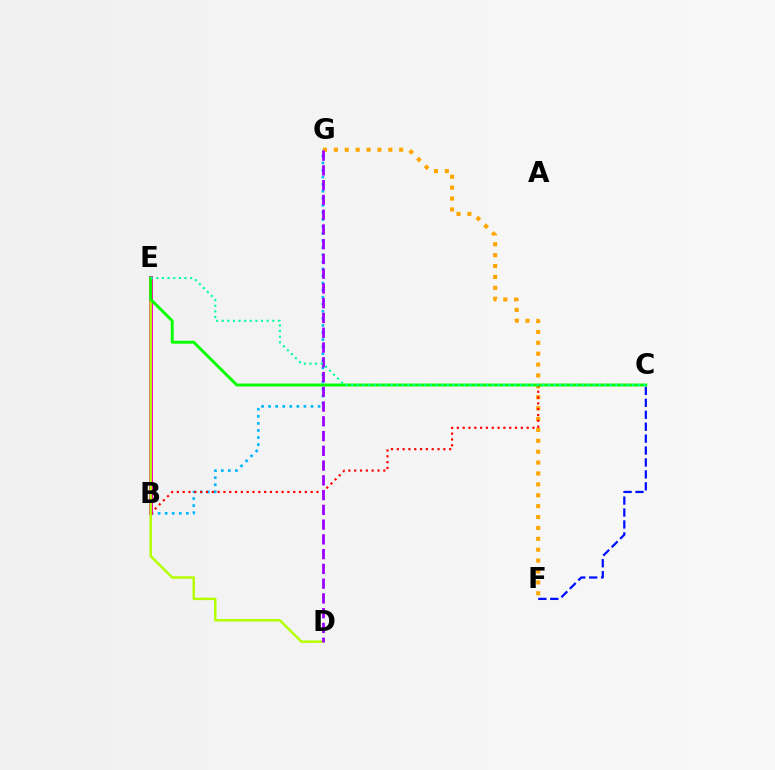{('B', 'G'): [{'color': '#00b5ff', 'line_style': 'dotted', 'thickness': 1.92}], ('B', 'E'): [{'color': '#ff00bd', 'line_style': 'solid', 'thickness': 2.89}], ('C', 'F'): [{'color': '#0010ff', 'line_style': 'dashed', 'thickness': 1.62}], ('F', 'G'): [{'color': '#ffa500', 'line_style': 'dotted', 'thickness': 2.96}], ('B', 'C'): [{'color': '#ff0000', 'line_style': 'dotted', 'thickness': 1.58}], ('D', 'E'): [{'color': '#b3ff00', 'line_style': 'solid', 'thickness': 1.77}], ('D', 'G'): [{'color': '#9b00ff', 'line_style': 'dashed', 'thickness': 2.0}], ('C', 'E'): [{'color': '#08ff00', 'line_style': 'solid', 'thickness': 2.1}, {'color': '#00ff9d', 'line_style': 'dotted', 'thickness': 1.53}]}